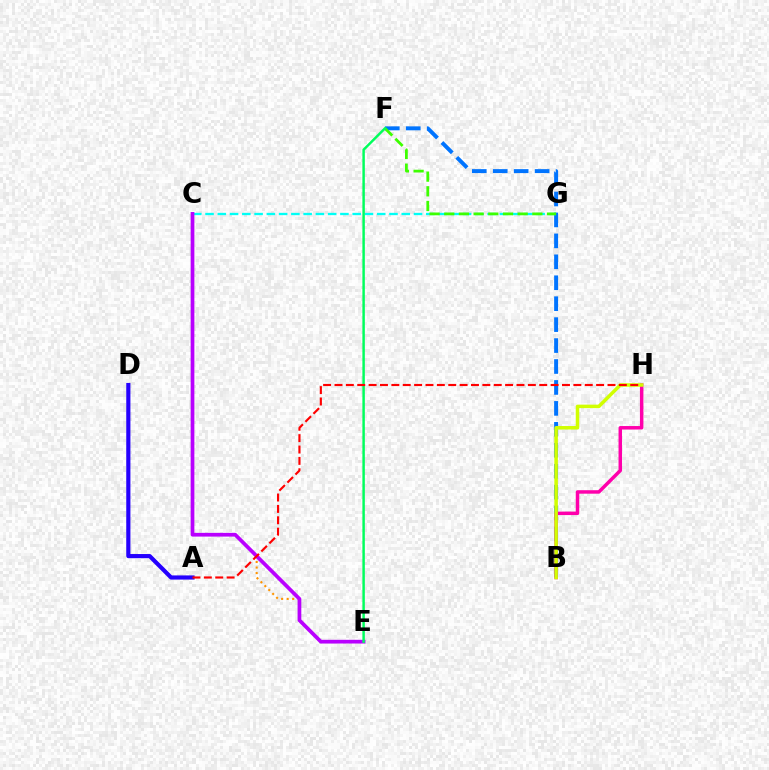{('B', 'F'): [{'color': '#0074ff', 'line_style': 'dashed', 'thickness': 2.84}], ('C', 'E'): [{'color': '#ff9400', 'line_style': 'dotted', 'thickness': 1.5}, {'color': '#b900ff', 'line_style': 'solid', 'thickness': 2.68}], ('C', 'G'): [{'color': '#00fff6', 'line_style': 'dashed', 'thickness': 1.67}], ('F', 'G'): [{'color': '#3dff00', 'line_style': 'dashed', 'thickness': 1.99}], ('B', 'H'): [{'color': '#ff00ac', 'line_style': 'solid', 'thickness': 2.5}, {'color': '#d1ff00', 'line_style': 'solid', 'thickness': 2.52}], ('E', 'F'): [{'color': '#00ff5c', 'line_style': 'solid', 'thickness': 1.77}], ('A', 'D'): [{'color': '#2500ff', 'line_style': 'solid', 'thickness': 3.0}], ('A', 'H'): [{'color': '#ff0000', 'line_style': 'dashed', 'thickness': 1.55}]}